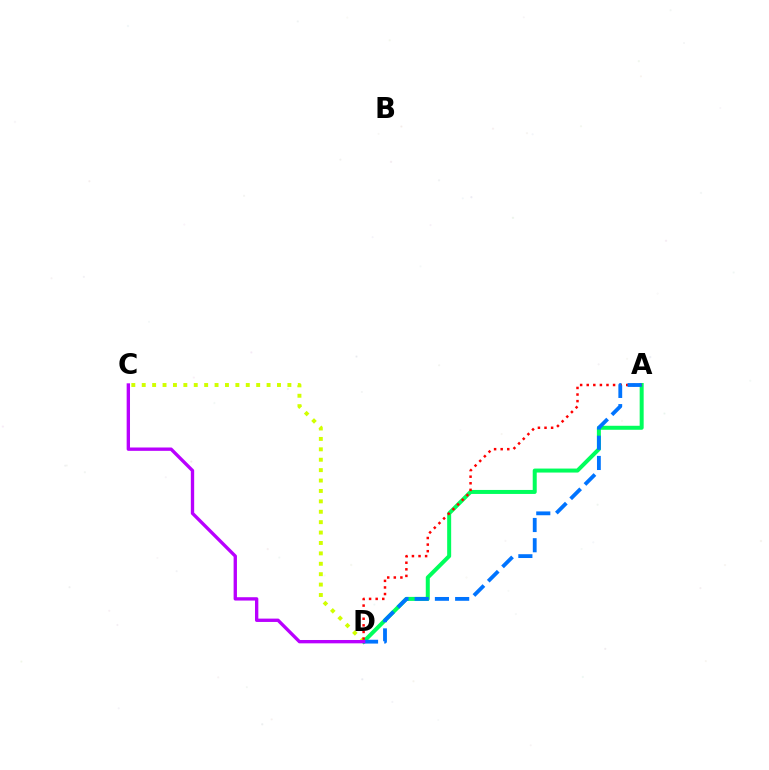{('A', 'D'): [{'color': '#00ff5c', 'line_style': 'solid', 'thickness': 2.88}, {'color': '#ff0000', 'line_style': 'dotted', 'thickness': 1.79}, {'color': '#0074ff', 'line_style': 'dashed', 'thickness': 2.75}], ('C', 'D'): [{'color': '#d1ff00', 'line_style': 'dotted', 'thickness': 2.83}, {'color': '#b900ff', 'line_style': 'solid', 'thickness': 2.41}]}